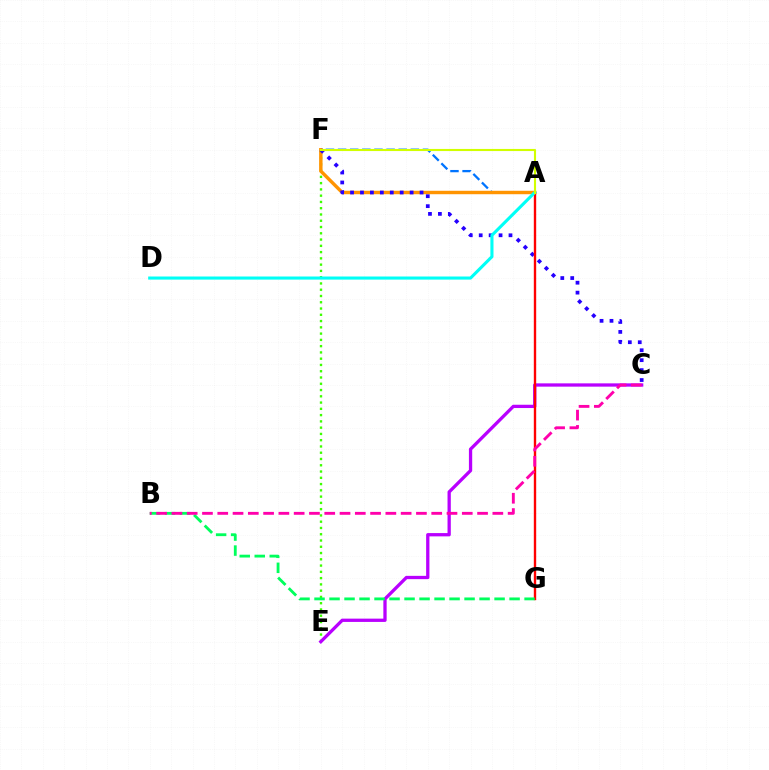{('E', 'F'): [{'color': '#3dff00', 'line_style': 'dotted', 'thickness': 1.7}], ('A', 'F'): [{'color': '#0074ff', 'line_style': 'dashed', 'thickness': 1.65}, {'color': '#ff9400', 'line_style': 'solid', 'thickness': 2.47}, {'color': '#d1ff00', 'line_style': 'solid', 'thickness': 1.53}], ('C', 'E'): [{'color': '#b900ff', 'line_style': 'solid', 'thickness': 2.37}], ('C', 'F'): [{'color': '#2500ff', 'line_style': 'dotted', 'thickness': 2.7}], ('A', 'G'): [{'color': '#ff0000', 'line_style': 'solid', 'thickness': 1.71}], ('B', 'G'): [{'color': '#00ff5c', 'line_style': 'dashed', 'thickness': 2.04}], ('A', 'D'): [{'color': '#00fff6', 'line_style': 'solid', 'thickness': 2.23}], ('B', 'C'): [{'color': '#ff00ac', 'line_style': 'dashed', 'thickness': 2.08}]}